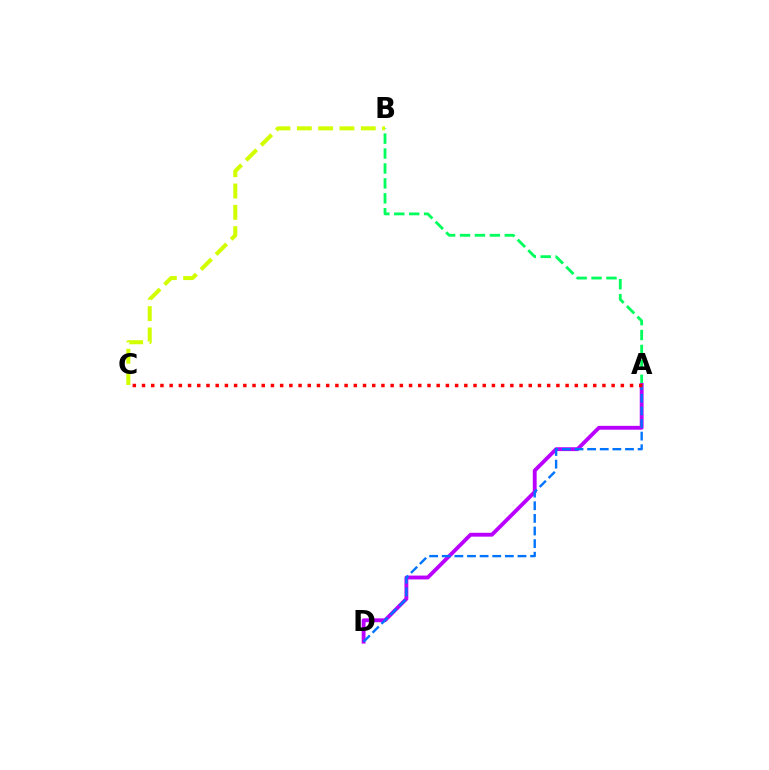{('A', 'B'): [{'color': '#00ff5c', 'line_style': 'dashed', 'thickness': 2.03}], ('B', 'C'): [{'color': '#d1ff00', 'line_style': 'dashed', 'thickness': 2.9}], ('A', 'D'): [{'color': '#b900ff', 'line_style': 'solid', 'thickness': 2.77}, {'color': '#0074ff', 'line_style': 'dashed', 'thickness': 1.71}], ('A', 'C'): [{'color': '#ff0000', 'line_style': 'dotted', 'thickness': 2.5}]}